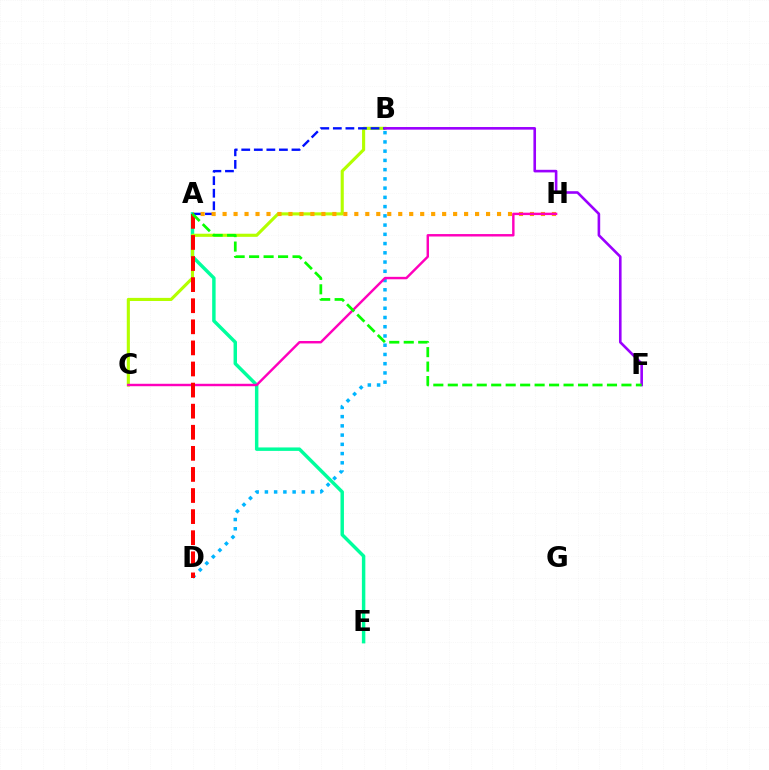{('A', 'E'): [{'color': '#00ff9d', 'line_style': 'solid', 'thickness': 2.48}], ('B', 'C'): [{'color': '#b3ff00', 'line_style': 'solid', 'thickness': 2.24}], ('A', 'B'): [{'color': '#0010ff', 'line_style': 'dashed', 'thickness': 1.71}], ('A', 'H'): [{'color': '#ffa500', 'line_style': 'dotted', 'thickness': 2.98}], ('B', 'D'): [{'color': '#00b5ff', 'line_style': 'dotted', 'thickness': 2.51}], ('C', 'H'): [{'color': '#ff00bd', 'line_style': 'solid', 'thickness': 1.75}], ('B', 'F'): [{'color': '#9b00ff', 'line_style': 'solid', 'thickness': 1.88}], ('A', 'D'): [{'color': '#ff0000', 'line_style': 'dashed', 'thickness': 2.86}], ('A', 'F'): [{'color': '#08ff00', 'line_style': 'dashed', 'thickness': 1.97}]}